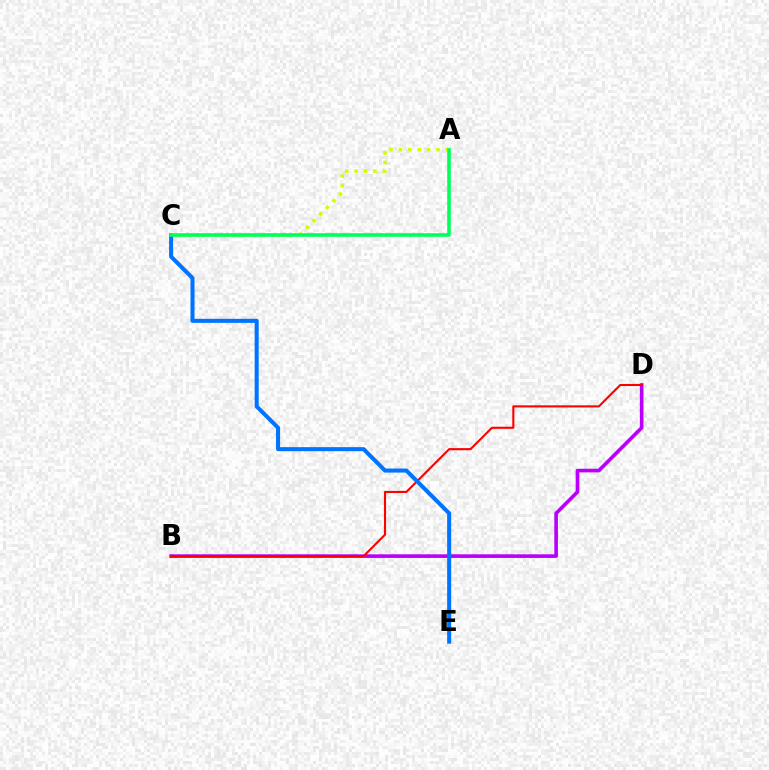{('A', 'C'): [{'color': '#d1ff00', 'line_style': 'dotted', 'thickness': 2.55}, {'color': '#00ff5c', 'line_style': 'solid', 'thickness': 2.58}], ('B', 'D'): [{'color': '#b900ff', 'line_style': 'solid', 'thickness': 2.62}, {'color': '#ff0000', 'line_style': 'solid', 'thickness': 1.52}], ('C', 'E'): [{'color': '#0074ff', 'line_style': 'solid', 'thickness': 2.92}]}